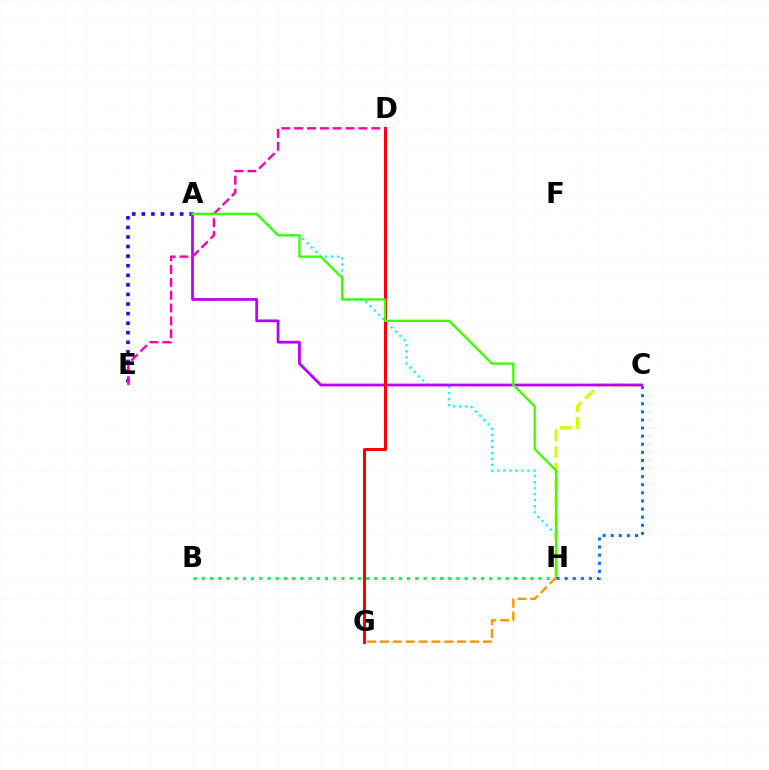{('A', 'H'): [{'color': '#00fff6', 'line_style': 'dotted', 'thickness': 1.63}, {'color': '#3dff00', 'line_style': 'solid', 'thickness': 1.66}], ('B', 'H'): [{'color': '#00ff5c', 'line_style': 'dotted', 'thickness': 2.23}], ('C', 'H'): [{'color': '#d1ff00', 'line_style': 'dashed', 'thickness': 2.28}, {'color': '#0074ff', 'line_style': 'dotted', 'thickness': 2.2}], ('A', 'E'): [{'color': '#2500ff', 'line_style': 'dotted', 'thickness': 2.6}], ('A', 'C'): [{'color': '#b900ff', 'line_style': 'solid', 'thickness': 1.98}], ('D', 'G'): [{'color': '#ff0000', 'line_style': 'solid', 'thickness': 2.18}], ('D', 'E'): [{'color': '#ff00ac', 'line_style': 'dashed', 'thickness': 1.74}], ('G', 'H'): [{'color': '#ff9400', 'line_style': 'dashed', 'thickness': 1.75}]}